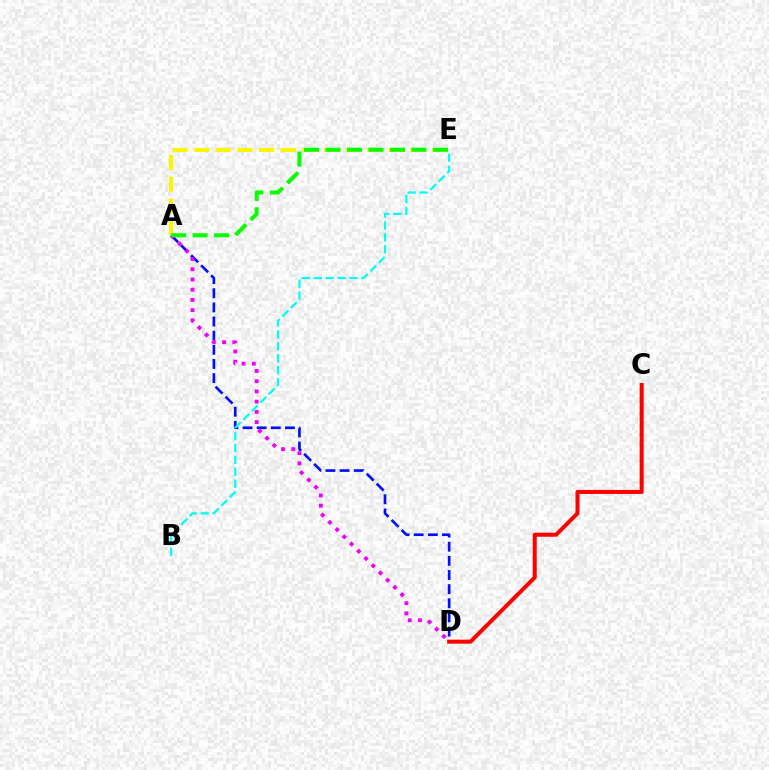{('A', 'D'): [{'color': '#0010ff', 'line_style': 'dashed', 'thickness': 1.92}, {'color': '#ee00ff', 'line_style': 'dotted', 'thickness': 2.78}], ('A', 'E'): [{'color': '#fcf500', 'line_style': 'dashed', 'thickness': 2.94}, {'color': '#08ff00', 'line_style': 'dashed', 'thickness': 2.92}], ('B', 'E'): [{'color': '#00fff6', 'line_style': 'dashed', 'thickness': 1.62}], ('C', 'D'): [{'color': '#ff0000', 'line_style': 'solid', 'thickness': 2.89}]}